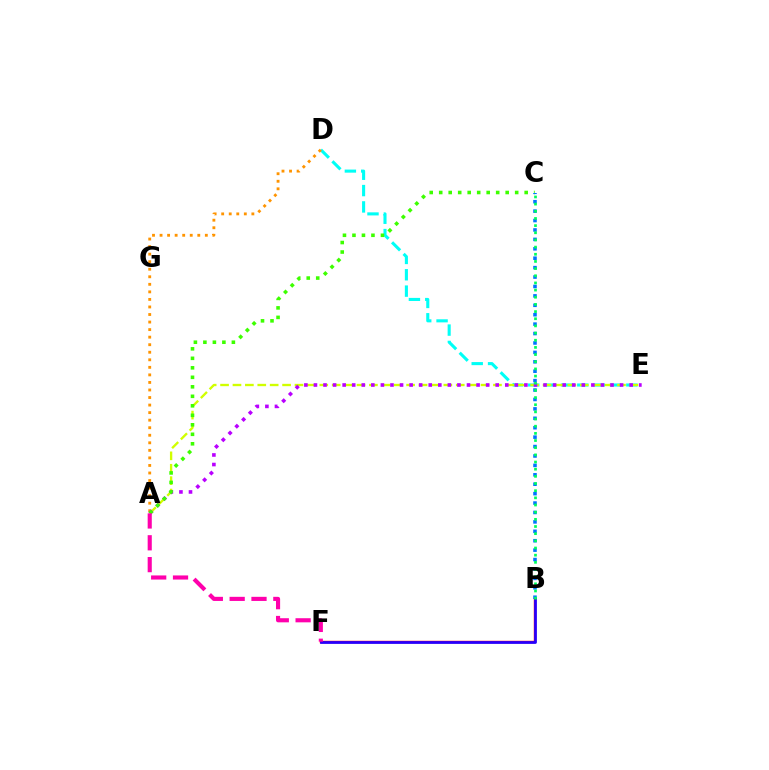{('D', 'E'): [{'color': '#00fff6', 'line_style': 'dashed', 'thickness': 2.22}], ('A', 'E'): [{'color': '#d1ff00', 'line_style': 'dashed', 'thickness': 1.69}, {'color': '#b900ff', 'line_style': 'dotted', 'thickness': 2.6}], ('B', 'F'): [{'color': '#ff0000', 'line_style': 'solid', 'thickness': 1.73}, {'color': '#2500ff', 'line_style': 'solid', 'thickness': 1.98}], ('A', 'D'): [{'color': '#ff9400', 'line_style': 'dotted', 'thickness': 2.05}], ('A', 'C'): [{'color': '#3dff00', 'line_style': 'dotted', 'thickness': 2.58}], ('B', 'C'): [{'color': '#0074ff', 'line_style': 'dotted', 'thickness': 2.56}, {'color': '#00ff5c', 'line_style': 'dotted', 'thickness': 1.95}], ('A', 'F'): [{'color': '#ff00ac', 'line_style': 'dashed', 'thickness': 2.97}]}